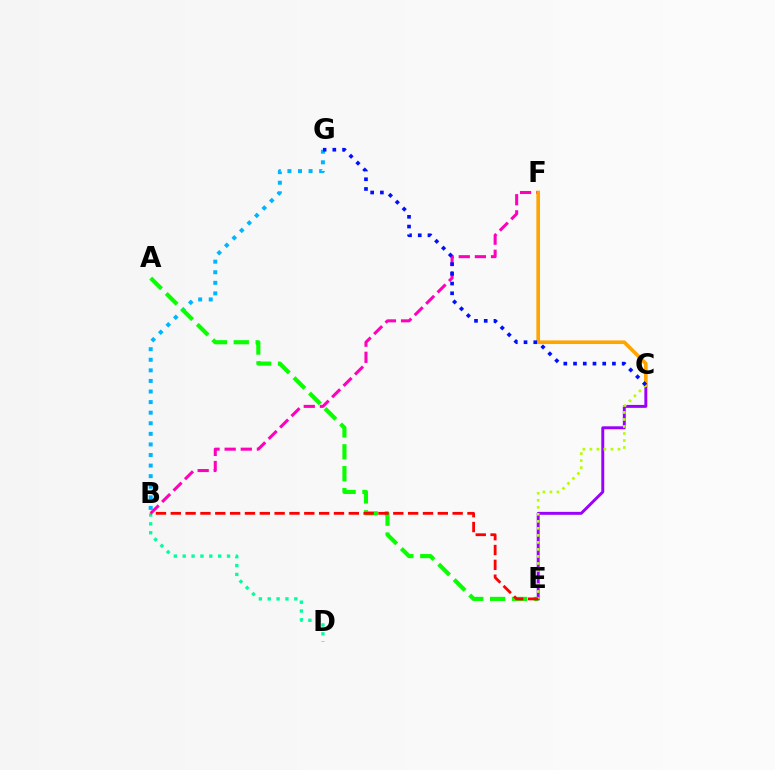{('B', 'D'): [{'color': '#00ff9d', 'line_style': 'dotted', 'thickness': 2.41}], ('B', 'G'): [{'color': '#00b5ff', 'line_style': 'dotted', 'thickness': 2.87}], ('B', 'F'): [{'color': '#ff00bd', 'line_style': 'dashed', 'thickness': 2.19}], ('C', 'E'): [{'color': '#9b00ff', 'line_style': 'solid', 'thickness': 2.12}, {'color': '#b3ff00', 'line_style': 'dotted', 'thickness': 1.91}], ('C', 'F'): [{'color': '#ffa500', 'line_style': 'solid', 'thickness': 2.62}], ('A', 'E'): [{'color': '#08ff00', 'line_style': 'dashed', 'thickness': 2.97}], ('B', 'E'): [{'color': '#ff0000', 'line_style': 'dashed', 'thickness': 2.02}], ('C', 'G'): [{'color': '#0010ff', 'line_style': 'dotted', 'thickness': 2.64}]}